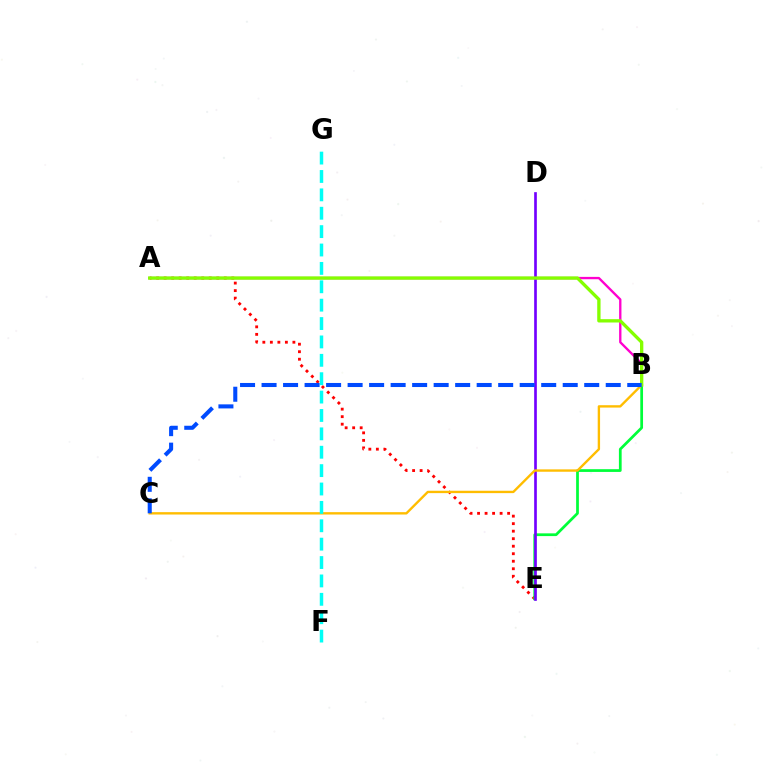{('A', 'B'): [{'color': '#ff00cf', 'line_style': 'solid', 'thickness': 1.68}, {'color': '#84ff00', 'line_style': 'solid', 'thickness': 2.4}], ('A', 'E'): [{'color': '#ff0000', 'line_style': 'dotted', 'thickness': 2.04}], ('B', 'E'): [{'color': '#00ff39', 'line_style': 'solid', 'thickness': 1.97}], ('D', 'E'): [{'color': '#7200ff', 'line_style': 'solid', 'thickness': 1.93}], ('B', 'C'): [{'color': '#ffbd00', 'line_style': 'solid', 'thickness': 1.71}, {'color': '#004bff', 'line_style': 'dashed', 'thickness': 2.92}], ('F', 'G'): [{'color': '#00fff6', 'line_style': 'dashed', 'thickness': 2.5}]}